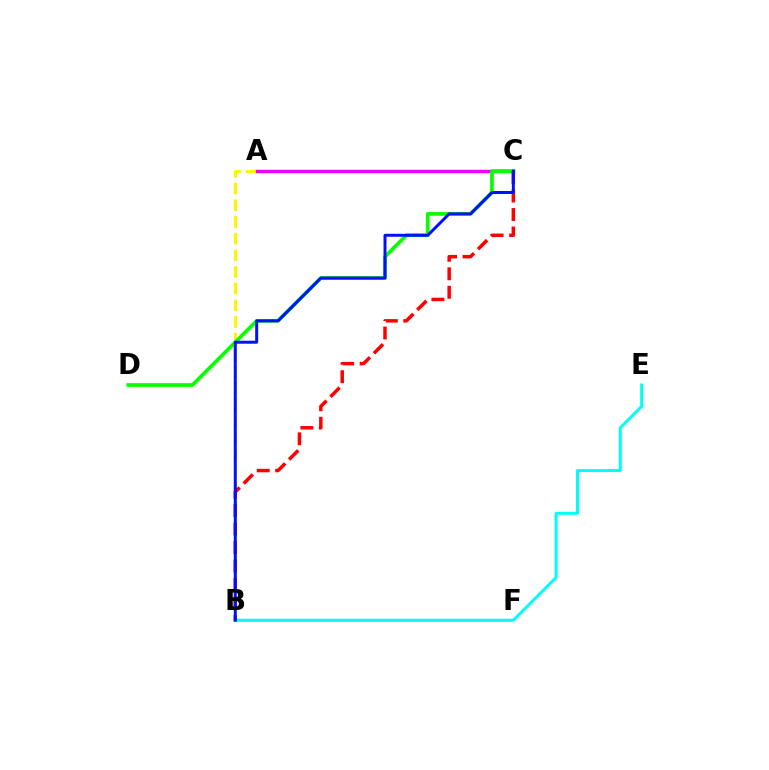{('A', 'B'): [{'color': '#fcf500', 'line_style': 'dashed', 'thickness': 2.26}], ('B', 'E'): [{'color': '#00fff6', 'line_style': 'solid', 'thickness': 2.15}], ('A', 'C'): [{'color': '#ee00ff', 'line_style': 'solid', 'thickness': 2.47}], ('C', 'D'): [{'color': '#08ff00', 'line_style': 'solid', 'thickness': 2.67}], ('B', 'C'): [{'color': '#ff0000', 'line_style': 'dashed', 'thickness': 2.51}, {'color': '#0010ff', 'line_style': 'solid', 'thickness': 2.15}]}